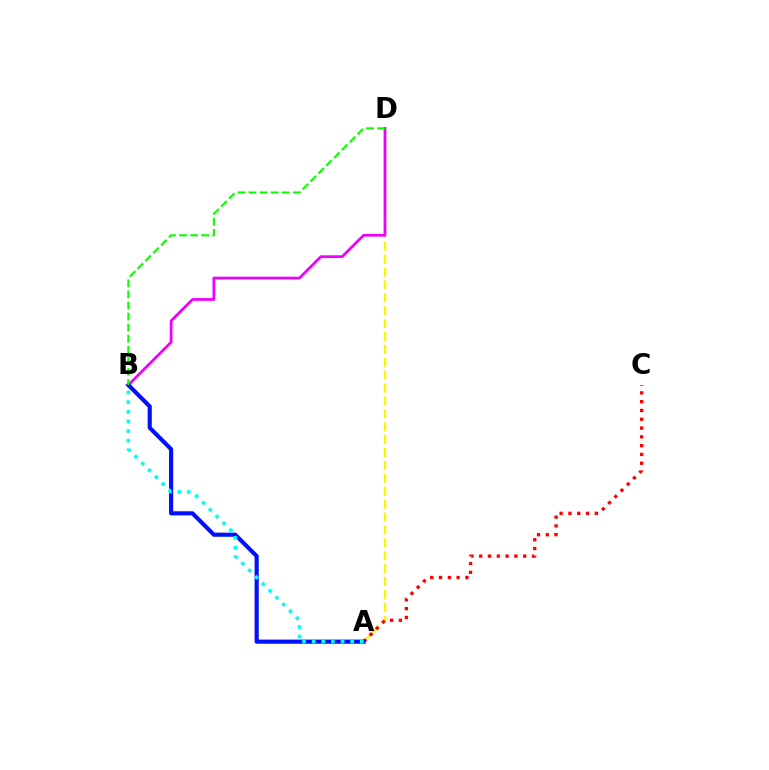{('A', 'D'): [{'color': '#fcf500', 'line_style': 'dashed', 'thickness': 1.75}], ('B', 'D'): [{'color': '#ee00ff', 'line_style': 'solid', 'thickness': 1.98}, {'color': '#08ff00', 'line_style': 'dashed', 'thickness': 1.51}], ('A', 'C'): [{'color': '#ff0000', 'line_style': 'dotted', 'thickness': 2.39}], ('A', 'B'): [{'color': '#0010ff', 'line_style': 'solid', 'thickness': 2.97}, {'color': '#00fff6', 'line_style': 'dotted', 'thickness': 2.62}]}